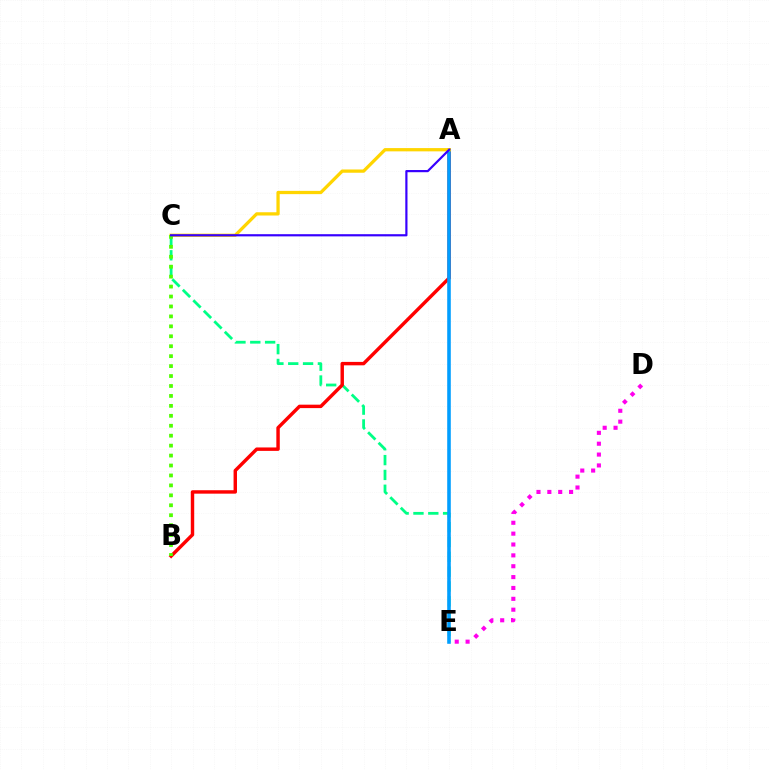{('C', 'E'): [{'color': '#00ff86', 'line_style': 'dashed', 'thickness': 2.02}], ('A', 'B'): [{'color': '#ff0000', 'line_style': 'solid', 'thickness': 2.47}], ('A', 'E'): [{'color': '#009eff', 'line_style': 'solid', 'thickness': 2.57}], ('A', 'C'): [{'color': '#ffd500', 'line_style': 'solid', 'thickness': 2.35}, {'color': '#3700ff', 'line_style': 'solid', 'thickness': 1.58}], ('D', 'E'): [{'color': '#ff00ed', 'line_style': 'dotted', 'thickness': 2.95}], ('B', 'C'): [{'color': '#4fff00', 'line_style': 'dotted', 'thickness': 2.7}]}